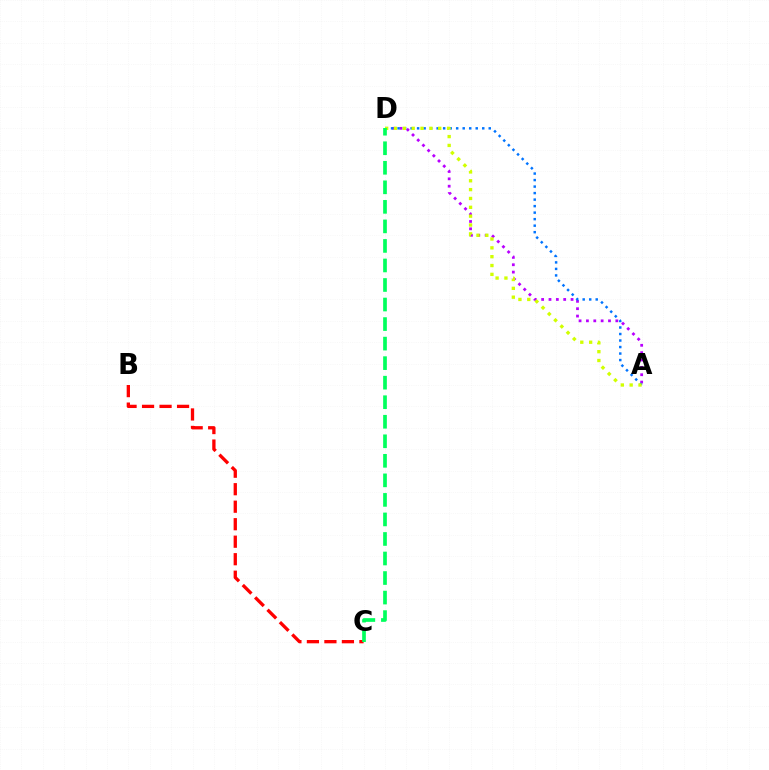{('A', 'D'): [{'color': '#b900ff', 'line_style': 'dotted', 'thickness': 2.0}, {'color': '#0074ff', 'line_style': 'dotted', 'thickness': 1.77}, {'color': '#d1ff00', 'line_style': 'dotted', 'thickness': 2.4}], ('B', 'C'): [{'color': '#ff0000', 'line_style': 'dashed', 'thickness': 2.38}], ('C', 'D'): [{'color': '#00ff5c', 'line_style': 'dashed', 'thickness': 2.65}]}